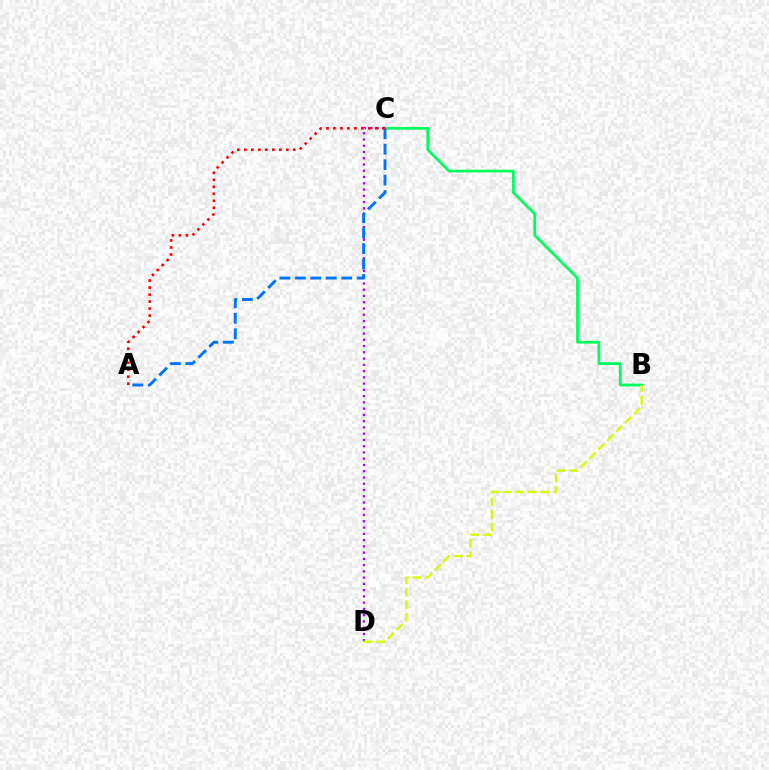{('B', 'C'): [{'color': '#00ff5c', 'line_style': 'solid', 'thickness': 2.01}], ('C', 'D'): [{'color': '#b900ff', 'line_style': 'dotted', 'thickness': 1.7}], ('B', 'D'): [{'color': '#d1ff00', 'line_style': 'dashed', 'thickness': 1.71}], ('A', 'C'): [{'color': '#0074ff', 'line_style': 'dashed', 'thickness': 2.1}, {'color': '#ff0000', 'line_style': 'dotted', 'thickness': 1.9}]}